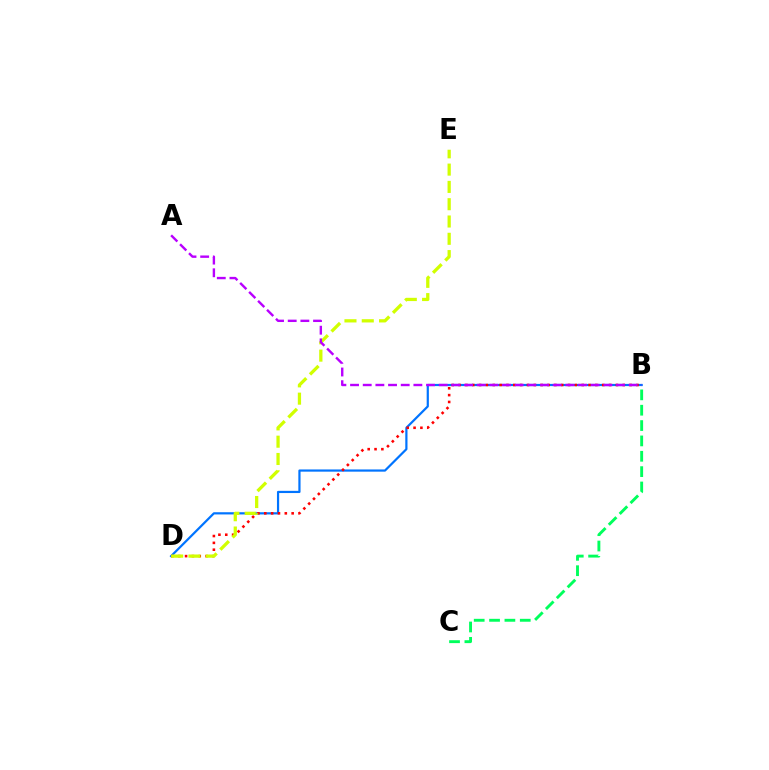{('B', 'D'): [{'color': '#0074ff', 'line_style': 'solid', 'thickness': 1.59}, {'color': '#ff0000', 'line_style': 'dotted', 'thickness': 1.86}], ('D', 'E'): [{'color': '#d1ff00', 'line_style': 'dashed', 'thickness': 2.35}], ('B', 'C'): [{'color': '#00ff5c', 'line_style': 'dashed', 'thickness': 2.09}], ('A', 'B'): [{'color': '#b900ff', 'line_style': 'dashed', 'thickness': 1.72}]}